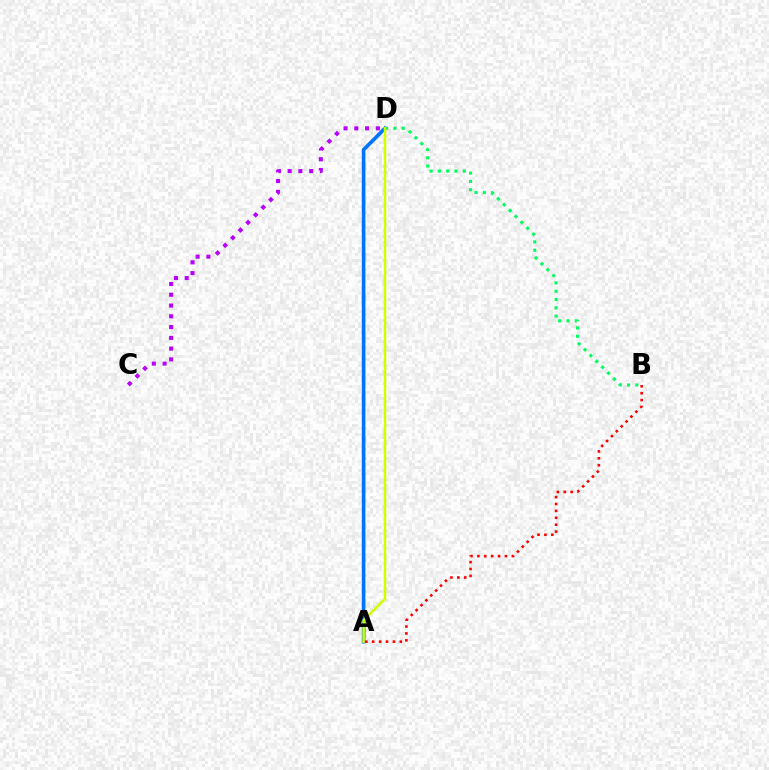{('A', 'D'): [{'color': '#0074ff', 'line_style': 'solid', 'thickness': 2.64}, {'color': '#d1ff00', 'line_style': 'solid', 'thickness': 1.82}], ('A', 'B'): [{'color': '#ff0000', 'line_style': 'dotted', 'thickness': 1.88}], ('C', 'D'): [{'color': '#b900ff', 'line_style': 'dotted', 'thickness': 2.93}], ('B', 'D'): [{'color': '#00ff5c', 'line_style': 'dotted', 'thickness': 2.26}]}